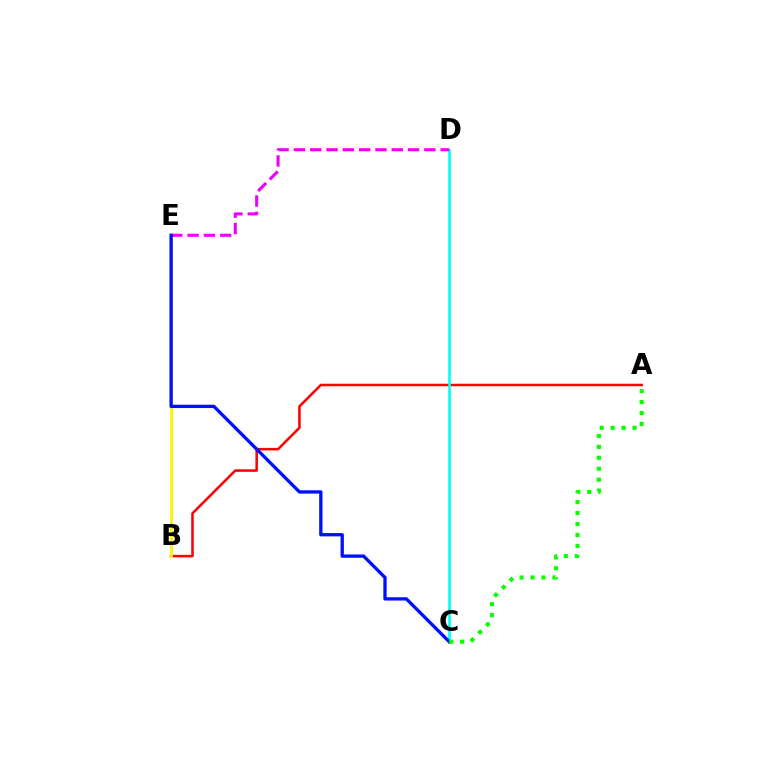{('A', 'B'): [{'color': '#ff0000', 'line_style': 'solid', 'thickness': 1.83}], ('B', 'E'): [{'color': '#fcf500', 'line_style': 'solid', 'thickness': 2.03}], ('C', 'D'): [{'color': '#00fff6', 'line_style': 'solid', 'thickness': 1.94}], ('D', 'E'): [{'color': '#ee00ff', 'line_style': 'dashed', 'thickness': 2.21}], ('C', 'E'): [{'color': '#0010ff', 'line_style': 'solid', 'thickness': 2.39}], ('A', 'C'): [{'color': '#08ff00', 'line_style': 'dotted', 'thickness': 2.97}]}